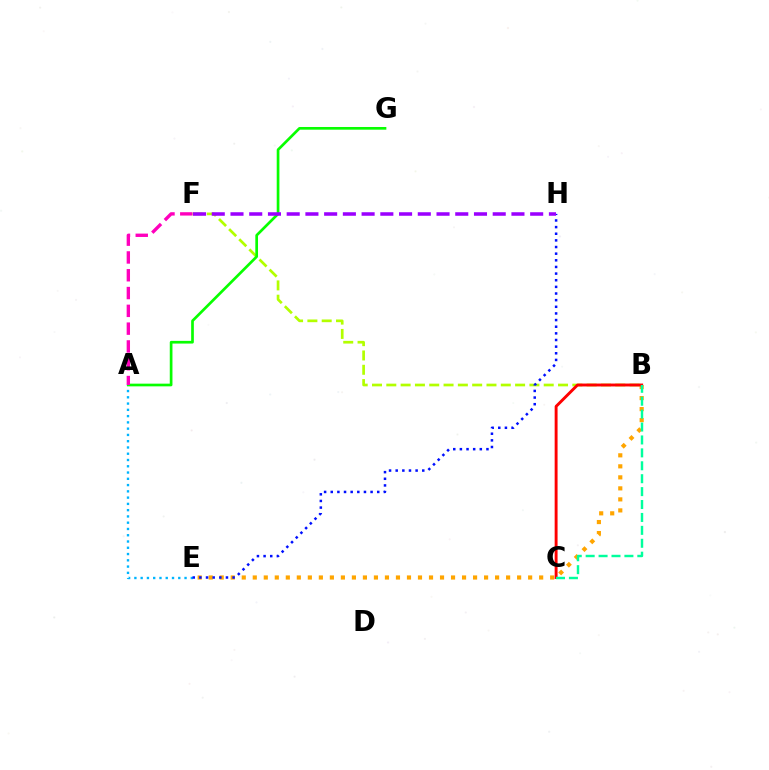{('B', 'E'): [{'color': '#ffa500', 'line_style': 'dotted', 'thickness': 2.99}], ('A', 'E'): [{'color': '#00b5ff', 'line_style': 'dotted', 'thickness': 1.7}], ('B', 'F'): [{'color': '#b3ff00', 'line_style': 'dashed', 'thickness': 1.94}], ('A', 'G'): [{'color': '#08ff00', 'line_style': 'solid', 'thickness': 1.94}], ('E', 'H'): [{'color': '#0010ff', 'line_style': 'dotted', 'thickness': 1.8}], ('B', 'C'): [{'color': '#ff0000', 'line_style': 'solid', 'thickness': 2.09}, {'color': '#00ff9d', 'line_style': 'dashed', 'thickness': 1.75}], ('F', 'H'): [{'color': '#9b00ff', 'line_style': 'dashed', 'thickness': 2.54}], ('A', 'F'): [{'color': '#ff00bd', 'line_style': 'dashed', 'thickness': 2.42}]}